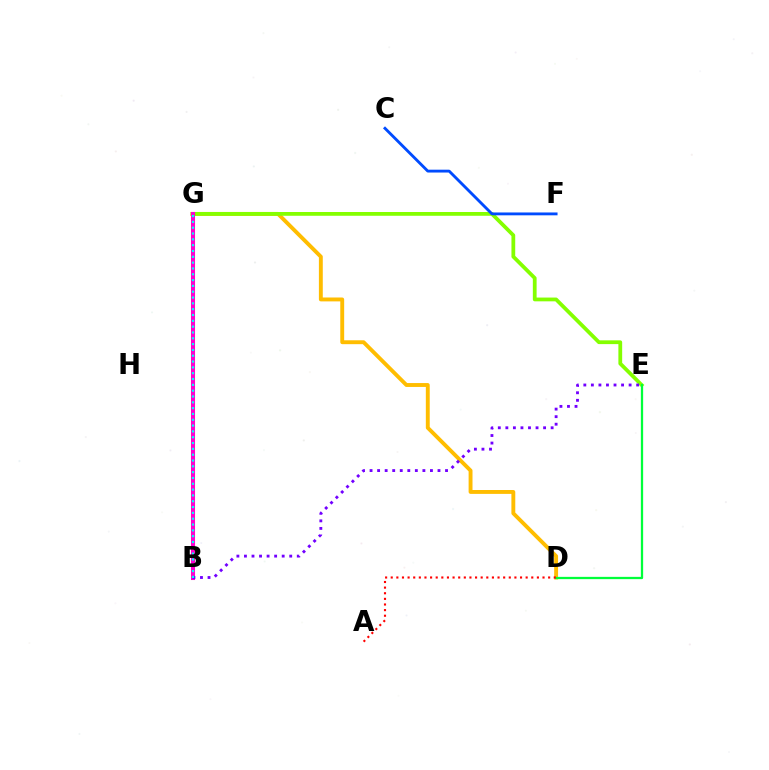{('D', 'G'): [{'color': '#ffbd00', 'line_style': 'solid', 'thickness': 2.8}], ('E', 'G'): [{'color': '#84ff00', 'line_style': 'solid', 'thickness': 2.72}], ('B', 'G'): [{'color': '#ff00cf', 'line_style': 'solid', 'thickness': 2.93}, {'color': '#00fff6', 'line_style': 'dotted', 'thickness': 1.58}], ('D', 'E'): [{'color': '#00ff39', 'line_style': 'solid', 'thickness': 1.64}], ('C', 'F'): [{'color': '#004bff', 'line_style': 'solid', 'thickness': 2.05}], ('B', 'E'): [{'color': '#7200ff', 'line_style': 'dotted', 'thickness': 2.05}], ('A', 'D'): [{'color': '#ff0000', 'line_style': 'dotted', 'thickness': 1.53}]}